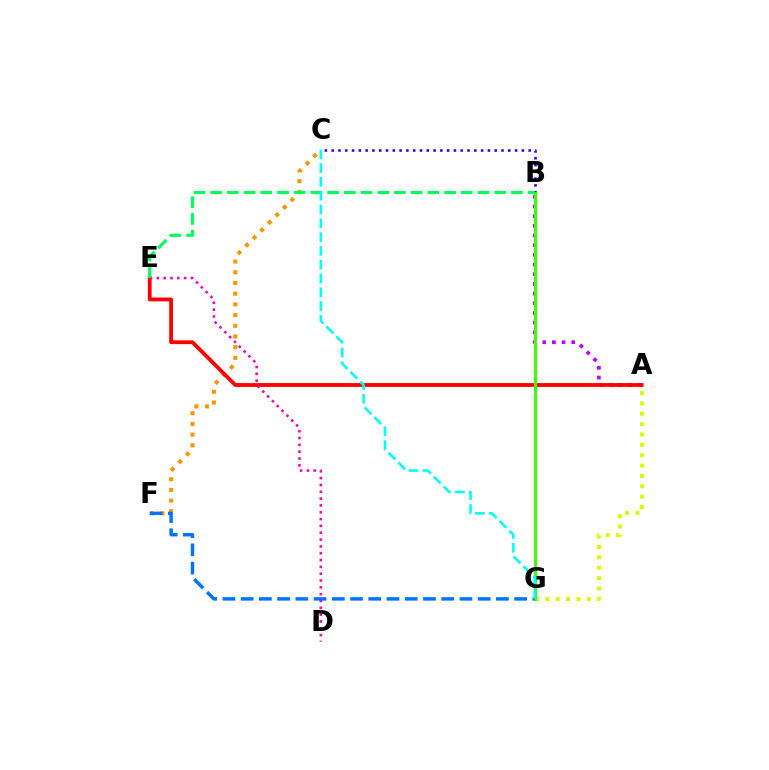{('B', 'C'): [{'color': '#2500ff', 'line_style': 'dotted', 'thickness': 1.85}], ('A', 'G'): [{'color': '#d1ff00', 'line_style': 'dotted', 'thickness': 2.82}], ('A', 'B'): [{'color': '#b900ff', 'line_style': 'dotted', 'thickness': 2.63}], ('C', 'F'): [{'color': '#ff9400', 'line_style': 'dotted', 'thickness': 2.91}], ('A', 'E'): [{'color': '#ff0000', 'line_style': 'solid', 'thickness': 2.74}], ('D', 'E'): [{'color': '#ff00ac', 'line_style': 'dotted', 'thickness': 1.85}], ('B', 'G'): [{'color': '#3dff00', 'line_style': 'solid', 'thickness': 2.21}], ('F', 'G'): [{'color': '#0074ff', 'line_style': 'dashed', 'thickness': 2.48}], ('B', 'E'): [{'color': '#00ff5c', 'line_style': 'dashed', 'thickness': 2.27}], ('C', 'G'): [{'color': '#00fff6', 'line_style': 'dashed', 'thickness': 1.88}]}